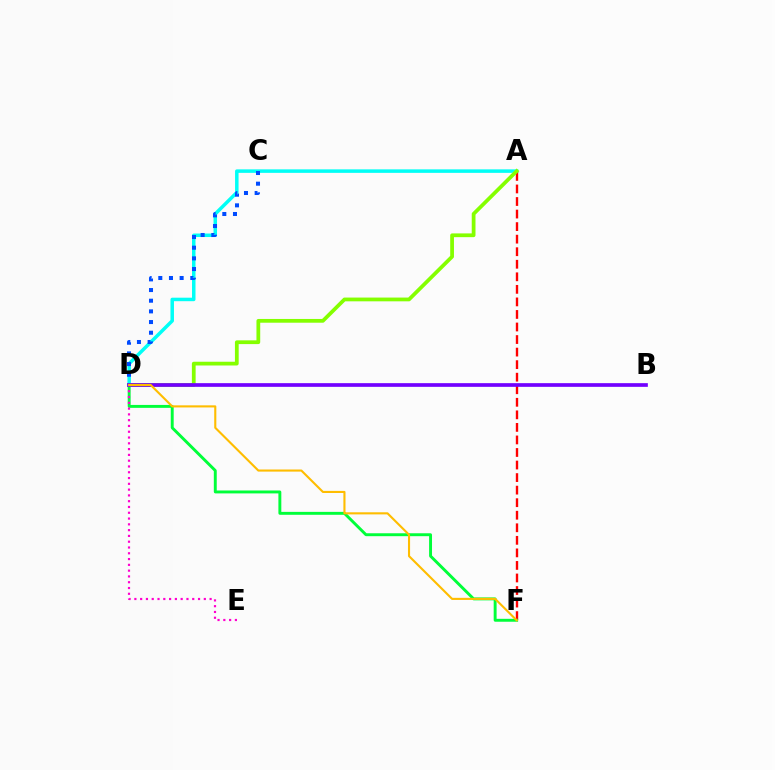{('A', 'D'): [{'color': '#00fff6', 'line_style': 'solid', 'thickness': 2.52}, {'color': '#84ff00', 'line_style': 'solid', 'thickness': 2.7}], ('A', 'F'): [{'color': '#ff0000', 'line_style': 'dashed', 'thickness': 1.7}], ('D', 'F'): [{'color': '#00ff39', 'line_style': 'solid', 'thickness': 2.1}, {'color': '#ffbd00', 'line_style': 'solid', 'thickness': 1.52}], ('C', 'D'): [{'color': '#004bff', 'line_style': 'dotted', 'thickness': 2.9}], ('D', 'E'): [{'color': '#ff00cf', 'line_style': 'dotted', 'thickness': 1.57}], ('B', 'D'): [{'color': '#7200ff', 'line_style': 'solid', 'thickness': 2.66}]}